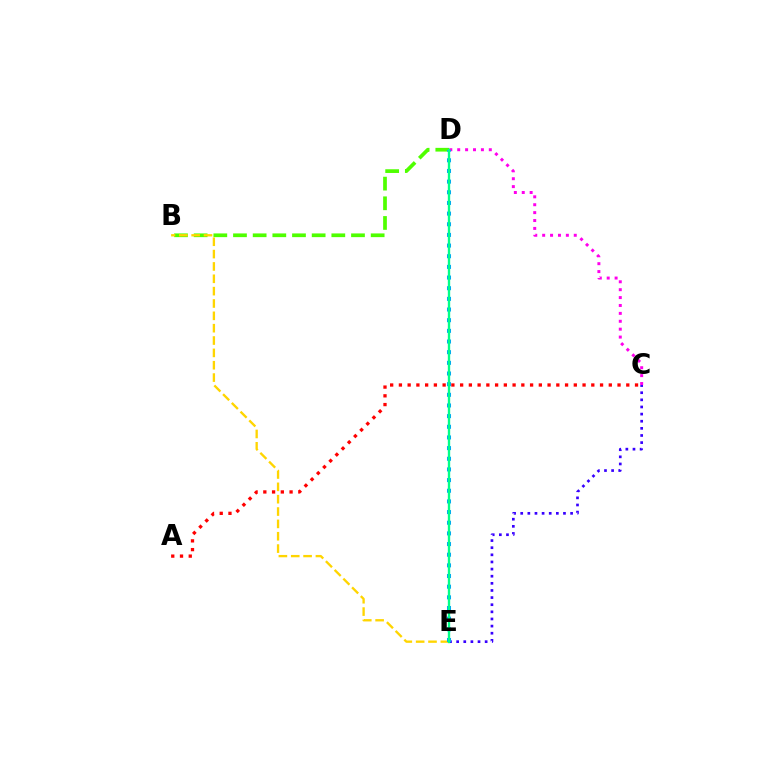{('B', 'D'): [{'color': '#4fff00', 'line_style': 'dashed', 'thickness': 2.67}], ('C', 'E'): [{'color': '#3700ff', 'line_style': 'dotted', 'thickness': 1.94}], ('B', 'E'): [{'color': '#ffd500', 'line_style': 'dashed', 'thickness': 1.68}], ('C', 'D'): [{'color': '#ff00ed', 'line_style': 'dotted', 'thickness': 2.15}], ('A', 'C'): [{'color': '#ff0000', 'line_style': 'dotted', 'thickness': 2.38}], ('D', 'E'): [{'color': '#009eff', 'line_style': 'dotted', 'thickness': 2.9}, {'color': '#00ff86', 'line_style': 'solid', 'thickness': 1.7}]}